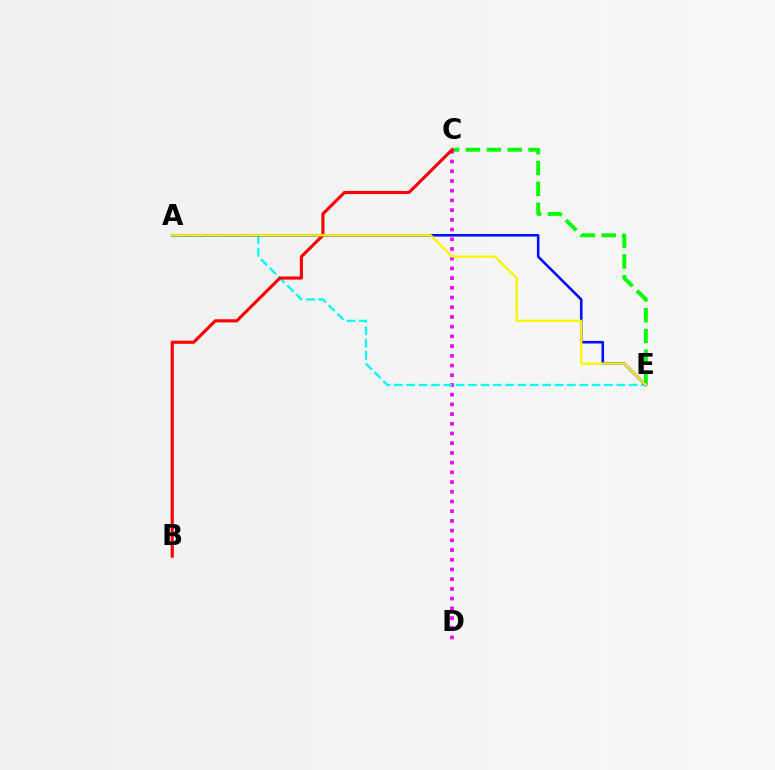{('C', 'E'): [{'color': '#08ff00', 'line_style': 'dashed', 'thickness': 2.84}], ('C', 'D'): [{'color': '#ee00ff', 'line_style': 'dotted', 'thickness': 2.64}], ('A', 'E'): [{'color': '#00fff6', 'line_style': 'dashed', 'thickness': 1.68}, {'color': '#0010ff', 'line_style': 'solid', 'thickness': 1.86}, {'color': '#fcf500', 'line_style': 'solid', 'thickness': 1.68}], ('B', 'C'): [{'color': '#ff0000', 'line_style': 'solid', 'thickness': 2.26}]}